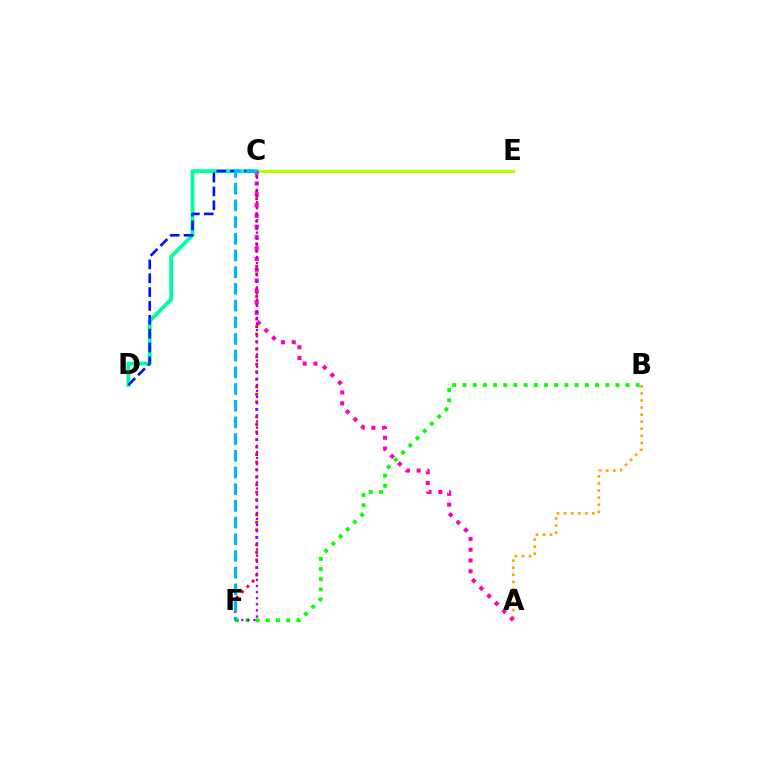{('A', 'B'): [{'color': '#ffa500', 'line_style': 'dotted', 'thickness': 1.92}], ('C', 'F'): [{'color': '#ff0000', 'line_style': 'dotted', 'thickness': 2.05}, {'color': '#9b00ff', 'line_style': 'dotted', 'thickness': 1.66}, {'color': '#00b5ff', 'line_style': 'dashed', 'thickness': 2.27}], ('C', 'E'): [{'color': '#b3ff00', 'line_style': 'solid', 'thickness': 2.29}], ('C', 'D'): [{'color': '#00ff9d', 'line_style': 'solid', 'thickness': 2.75}, {'color': '#0010ff', 'line_style': 'dashed', 'thickness': 1.88}], ('B', 'F'): [{'color': '#08ff00', 'line_style': 'dotted', 'thickness': 2.77}], ('A', 'C'): [{'color': '#ff00bd', 'line_style': 'dotted', 'thickness': 2.93}]}